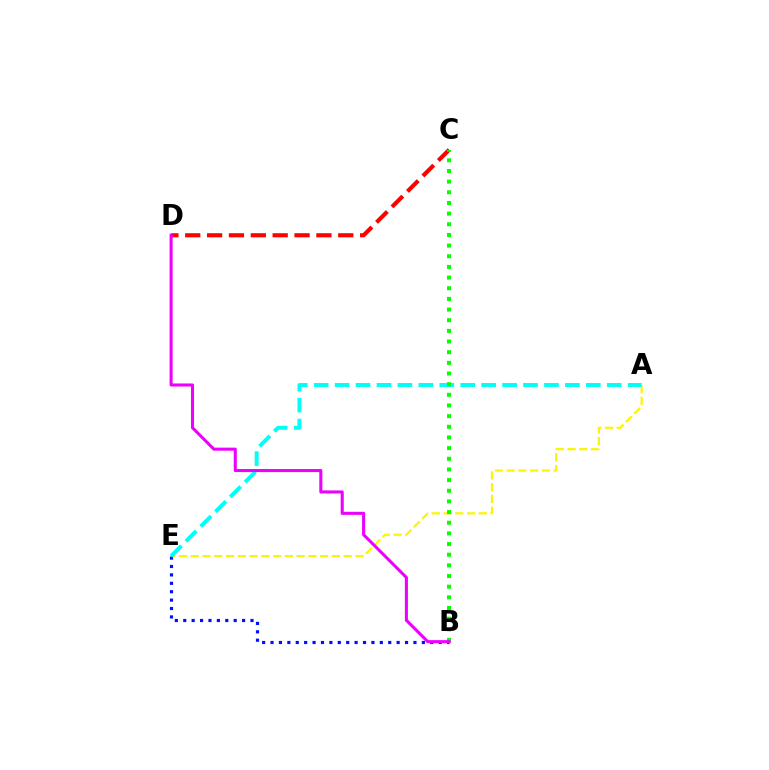{('A', 'E'): [{'color': '#fcf500', 'line_style': 'dashed', 'thickness': 1.6}, {'color': '#00fff6', 'line_style': 'dashed', 'thickness': 2.84}], ('B', 'E'): [{'color': '#0010ff', 'line_style': 'dotted', 'thickness': 2.28}], ('C', 'D'): [{'color': '#ff0000', 'line_style': 'dashed', 'thickness': 2.97}], ('B', 'C'): [{'color': '#08ff00', 'line_style': 'dotted', 'thickness': 2.9}], ('B', 'D'): [{'color': '#ee00ff', 'line_style': 'solid', 'thickness': 2.21}]}